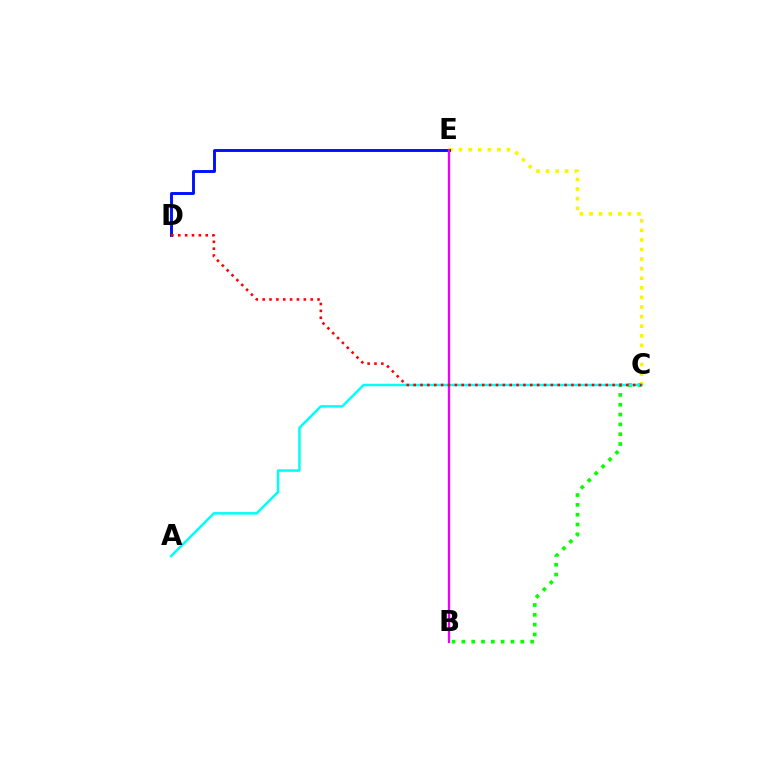{('B', 'C'): [{'color': '#08ff00', 'line_style': 'dotted', 'thickness': 2.67}], ('C', 'E'): [{'color': '#fcf500', 'line_style': 'dotted', 'thickness': 2.6}], ('A', 'C'): [{'color': '#00fff6', 'line_style': 'solid', 'thickness': 1.8}], ('D', 'E'): [{'color': '#0010ff', 'line_style': 'solid', 'thickness': 2.1}], ('B', 'E'): [{'color': '#ee00ff', 'line_style': 'solid', 'thickness': 1.65}], ('C', 'D'): [{'color': '#ff0000', 'line_style': 'dotted', 'thickness': 1.86}]}